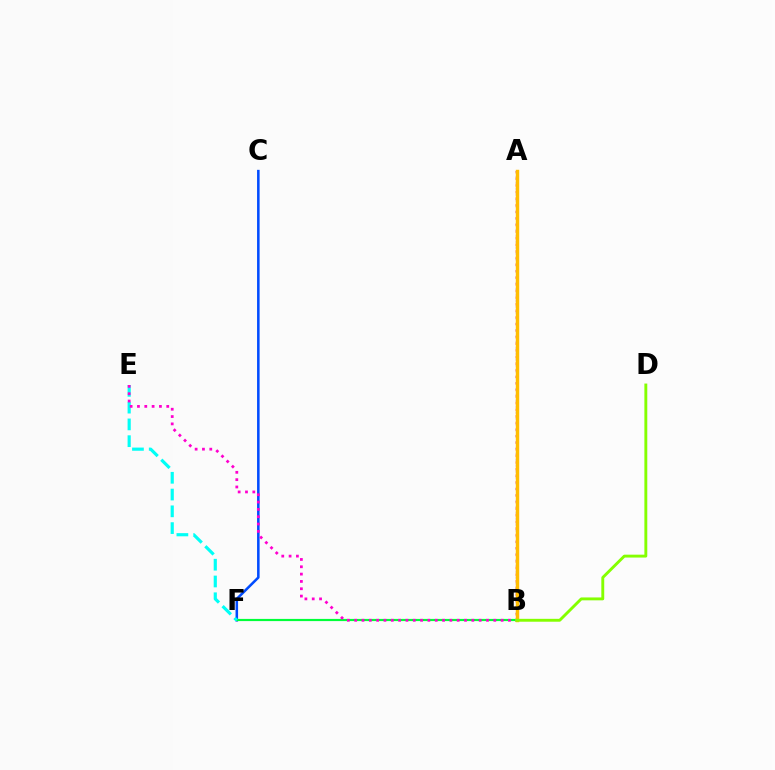{('C', 'F'): [{'color': '#004bff', 'line_style': 'solid', 'thickness': 1.83}], ('A', 'B'): [{'color': '#ff0000', 'line_style': 'dotted', 'thickness': 1.79}, {'color': '#7200ff', 'line_style': 'dotted', 'thickness': 1.6}, {'color': '#ffbd00', 'line_style': 'solid', 'thickness': 2.47}], ('B', 'F'): [{'color': '#00ff39', 'line_style': 'solid', 'thickness': 1.57}], ('E', 'F'): [{'color': '#00fff6', 'line_style': 'dashed', 'thickness': 2.28}], ('B', 'E'): [{'color': '#ff00cf', 'line_style': 'dotted', 'thickness': 1.99}], ('B', 'D'): [{'color': '#84ff00', 'line_style': 'solid', 'thickness': 2.08}]}